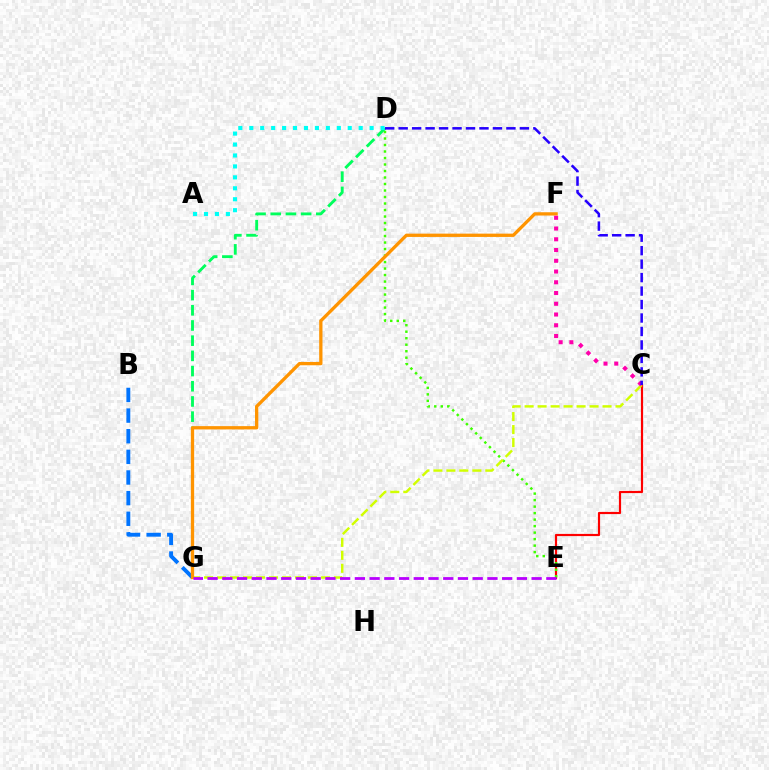{('B', 'G'): [{'color': '#0074ff', 'line_style': 'dashed', 'thickness': 2.8}], ('C', 'E'): [{'color': '#ff0000', 'line_style': 'solid', 'thickness': 1.57}], ('D', 'E'): [{'color': '#3dff00', 'line_style': 'dotted', 'thickness': 1.77}], ('C', 'G'): [{'color': '#d1ff00', 'line_style': 'dashed', 'thickness': 1.76}], ('D', 'G'): [{'color': '#00ff5c', 'line_style': 'dashed', 'thickness': 2.06}], ('F', 'G'): [{'color': '#ff9400', 'line_style': 'solid', 'thickness': 2.37}], ('C', 'F'): [{'color': '#ff00ac', 'line_style': 'dotted', 'thickness': 2.92}], ('C', 'D'): [{'color': '#2500ff', 'line_style': 'dashed', 'thickness': 1.83}], ('A', 'D'): [{'color': '#00fff6', 'line_style': 'dotted', 'thickness': 2.97}], ('E', 'G'): [{'color': '#b900ff', 'line_style': 'dashed', 'thickness': 2.0}]}